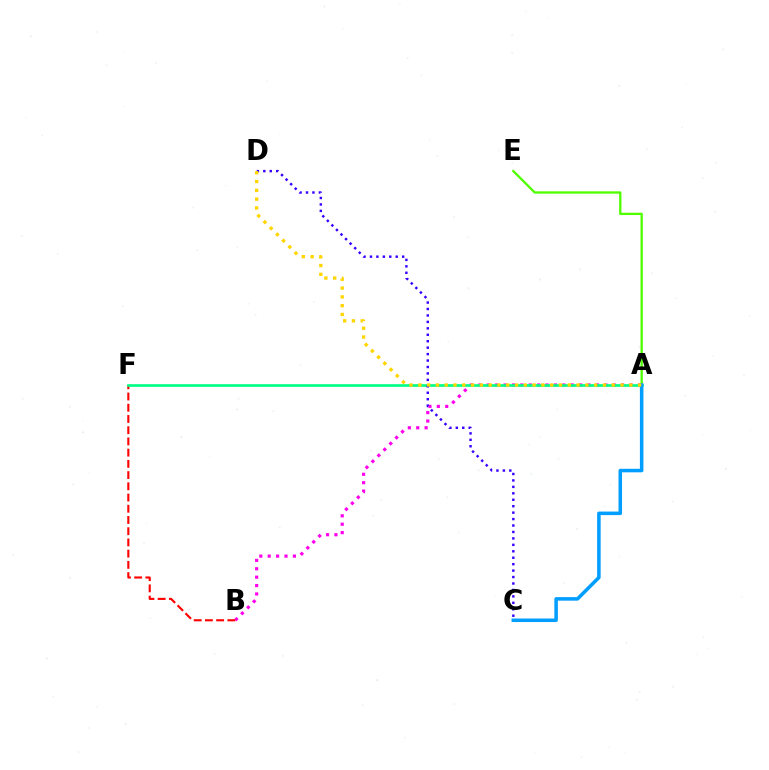{('A', 'B'): [{'color': '#ff00ed', 'line_style': 'dotted', 'thickness': 2.28}], ('A', 'E'): [{'color': '#4fff00', 'line_style': 'solid', 'thickness': 1.67}], ('B', 'F'): [{'color': '#ff0000', 'line_style': 'dashed', 'thickness': 1.52}], ('A', 'F'): [{'color': '#00ff86', 'line_style': 'solid', 'thickness': 1.91}], ('C', 'D'): [{'color': '#3700ff', 'line_style': 'dotted', 'thickness': 1.75}], ('A', 'C'): [{'color': '#009eff', 'line_style': 'solid', 'thickness': 2.54}], ('A', 'D'): [{'color': '#ffd500', 'line_style': 'dotted', 'thickness': 2.39}]}